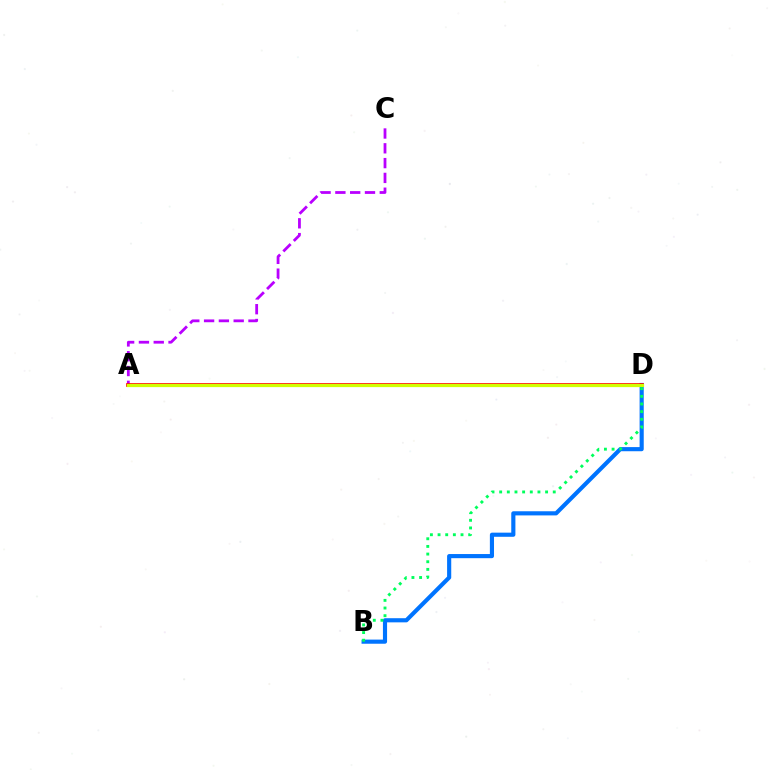{('A', 'C'): [{'color': '#b900ff', 'line_style': 'dashed', 'thickness': 2.01}], ('B', 'D'): [{'color': '#0074ff', 'line_style': 'solid', 'thickness': 2.98}, {'color': '#00ff5c', 'line_style': 'dotted', 'thickness': 2.08}], ('A', 'D'): [{'color': '#ff0000', 'line_style': 'solid', 'thickness': 2.65}, {'color': '#d1ff00', 'line_style': 'solid', 'thickness': 2.33}]}